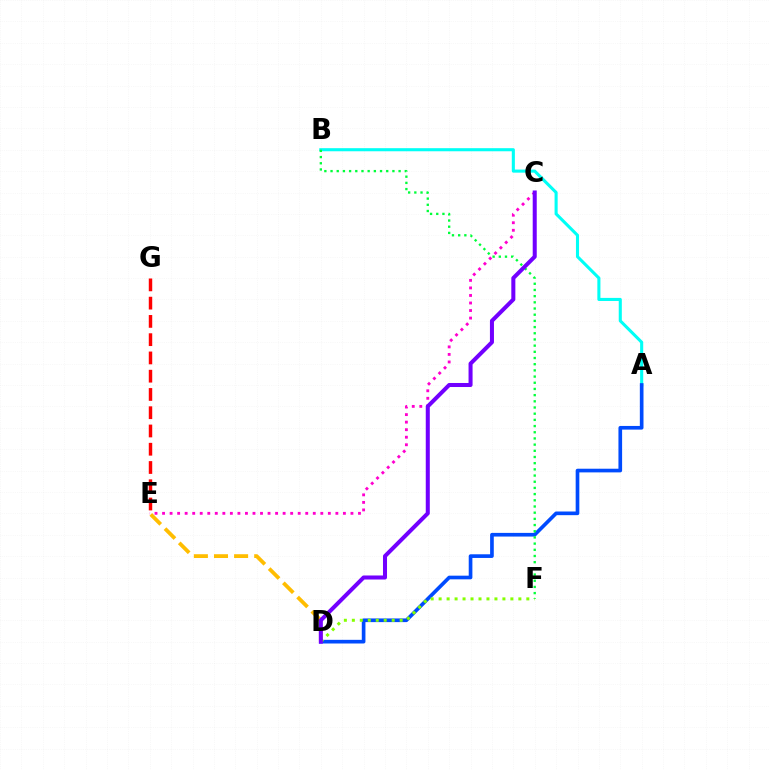{('E', 'G'): [{'color': '#ff0000', 'line_style': 'dashed', 'thickness': 2.48}], ('A', 'B'): [{'color': '#00fff6', 'line_style': 'solid', 'thickness': 2.22}], ('C', 'E'): [{'color': '#ff00cf', 'line_style': 'dotted', 'thickness': 2.05}], ('D', 'E'): [{'color': '#ffbd00', 'line_style': 'dashed', 'thickness': 2.73}], ('A', 'D'): [{'color': '#004bff', 'line_style': 'solid', 'thickness': 2.64}], ('D', 'F'): [{'color': '#84ff00', 'line_style': 'dotted', 'thickness': 2.17}], ('B', 'F'): [{'color': '#00ff39', 'line_style': 'dotted', 'thickness': 1.68}], ('C', 'D'): [{'color': '#7200ff', 'line_style': 'solid', 'thickness': 2.9}]}